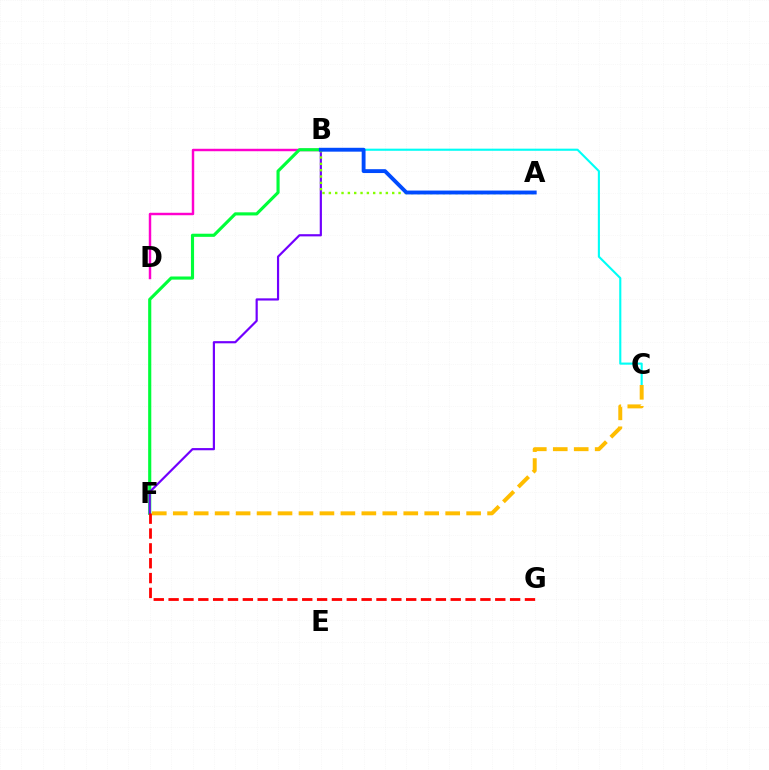{('B', 'D'): [{'color': '#ff00cf', 'line_style': 'solid', 'thickness': 1.77}], ('B', 'F'): [{'color': '#00ff39', 'line_style': 'solid', 'thickness': 2.25}, {'color': '#7200ff', 'line_style': 'solid', 'thickness': 1.58}], ('B', 'C'): [{'color': '#00fff6', 'line_style': 'solid', 'thickness': 1.53}], ('A', 'B'): [{'color': '#84ff00', 'line_style': 'dotted', 'thickness': 1.72}, {'color': '#004bff', 'line_style': 'solid', 'thickness': 2.78}], ('F', 'G'): [{'color': '#ff0000', 'line_style': 'dashed', 'thickness': 2.02}], ('C', 'F'): [{'color': '#ffbd00', 'line_style': 'dashed', 'thickness': 2.85}]}